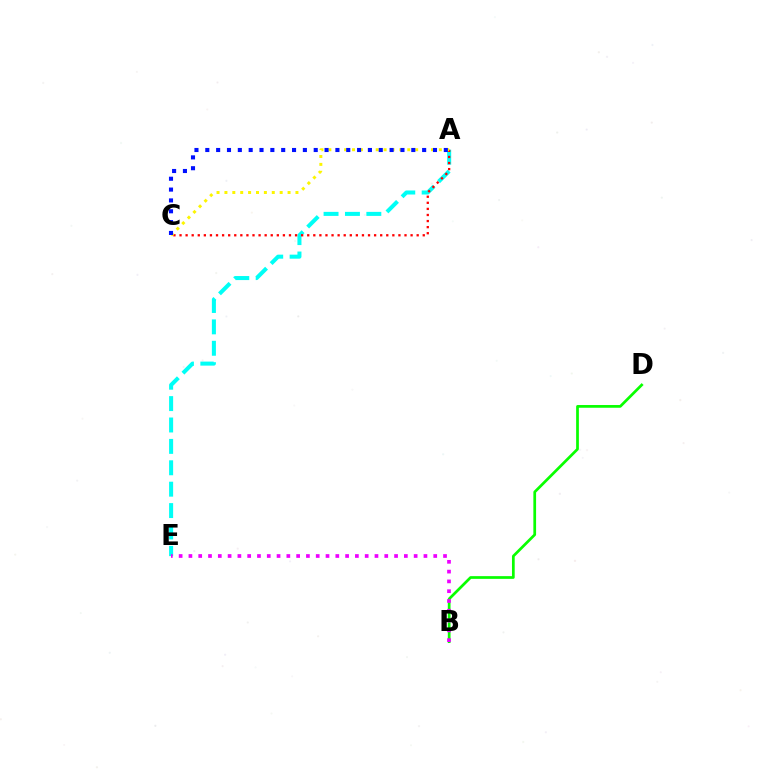{('B', 'D'): [{'color': '#08ff00', 'line_style': 'solid', 'thickness': 1.96}], ('A', 'E'): [{'color': '#00fff6', 'line_style': 'dashed', 'thickness': 2.91}], ('A', 'C'): [{'color': '#ff0000', 'line_style': 'dotted', 'thickness': 1.65}, {'color': '#fcf500', 'line_style': 'dotted', 'thickness': 2.14}, {'color': '#0010ff', 'line_style': 'dotted', 'thickness': 2.95}], ('B', 'E'): [{'color': '#ee00ff', 'line_style': 'dotted', 'thickness': 2.66}]}